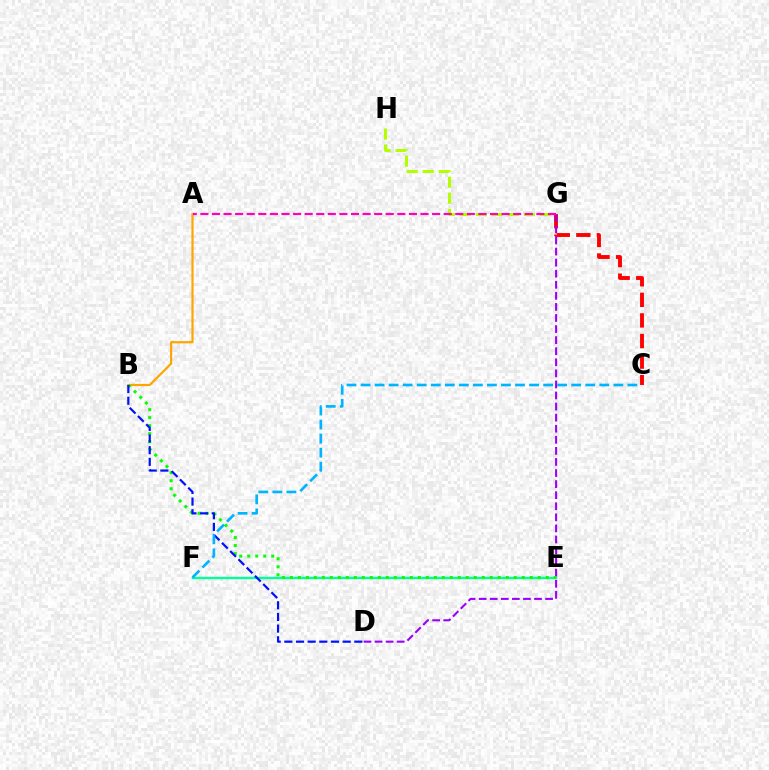{('C', 'G'): [{'color': '#ff0000', 'line_style': 'dashed', 'thickness': 2.8}], ('A', 'B'): [{'color': '#ffa500', 'line_style': 'solid', 'thickness': 1.59}], ('E', 'F'): [{'color': '#00ff9d', 'line_style': 'solid', 'thickness': 1.7}], ('G', 'H'): [{'color': '#b3ff00', 'line_style': 'dashed', 'thickness': 2.18}], ('D', 'G'): [{'color': '#9b00ff', 'line_style': 'dashed', 'thickness': 1.5}], ('B', 'E'): [{'color': '#08ff00', 'line_style': 'dotted', 'thickness': 2.17}], ('B', 'D'): [{'color': '#0010ff', 'line_style': 'dashed', 'thickness': 1.58}], ('A', 'G'): [{'color': '#ff00bd', 'line_style': 'dashed', 'thickness': 1.57}], ('C', 'F'): [{'color': '#00b5ff', 'line_style': 'dashed', 'thickness': 1.91}]}